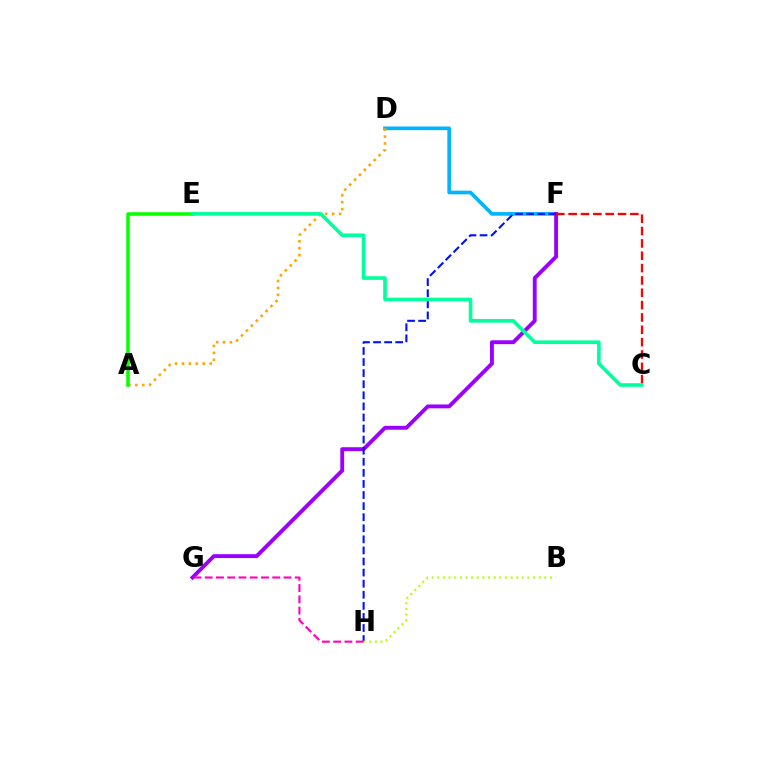{('D', 'F'): [{'color': '#00b5ff', 'line_style': 'solid', 'thickness': 2.63}], ('F', 'G'): [{'color': '#9b00ff', 'line_style': 'solid', 'thickness': 2.8}], ('F', 'H'): [{'color': '#0010ff', 'line_style': 'dashed', 'thickness': 1.51}], ('A', 'D'): [{'color': '#ffa500', 'line_style': 'dotted', 'thickness': 1.89}], ('G', 'H'): [{'color': '#ff00bd', 'line_style': 'dashed', 'thickness': 1.53}], ('C', 'F'): [{'color': '#ff0000', 'line_style': 'dashed', 'thickness': 1.68}], ('B', 'H'): [{'color': '#b3ff00', 'line_style': 'dotted', 'thickness': 1.53}], ('A', 'E'): [{'color': '#08ff00', 'line_style': 'solid', 'thickness': 2.56}], ('C', 'E'): [{'color': '#00ff9d', 'line_style': 'solid', 'thickness': 2.6}]}